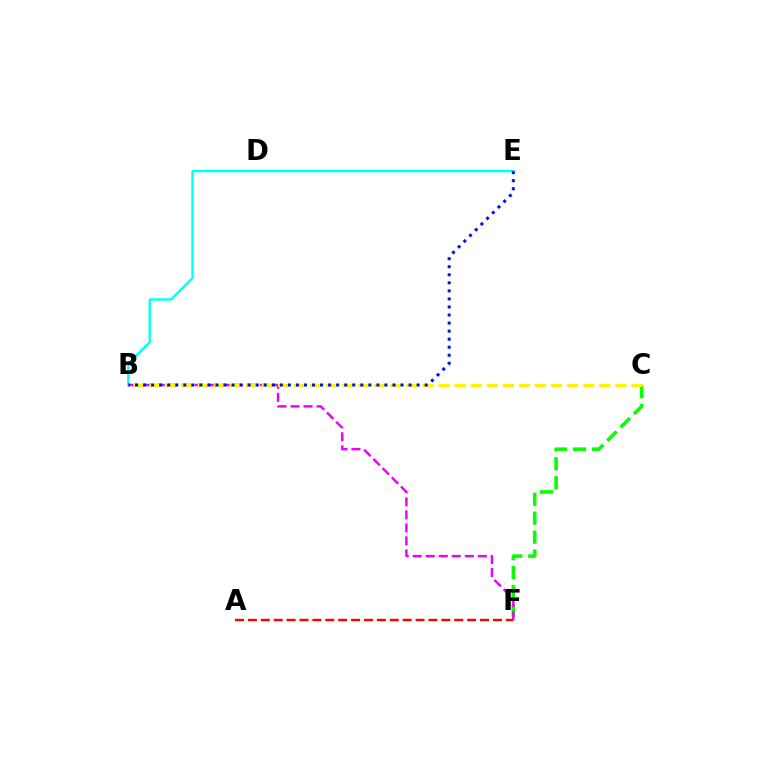{('C', 'F'): [{'color': '#08ff00', 'line_style': 'dashed', 'thickness': 2.57}], ('B', 'F'): [{'color': '#ee00ff', 'line_style': 'dashed', 'thickness': 1.77}], ('B', 'C'): [{'color': '#fcf500', 'line_style': 'dashed', 'thickness': 2.18}], ('B', 'E'): [{'color': '#00fff6', 'line_style': 'solid', 'thickness': 1.7}, {'color': '#0010ff', 'line_style': 'dotted', 'thickness': 2.19}], ('A', 'F'): [{'color': '#ff0000', 'line_style': 'dashed', 'thickness': 1.75}]}